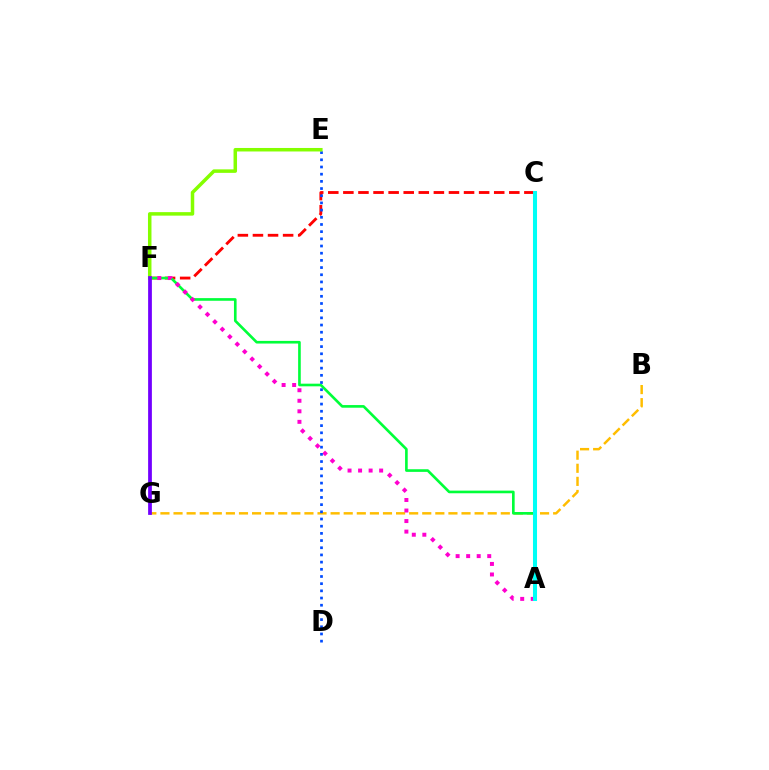{('C', 'F'): [{'color': '#ff0000', 'line_style': 'dashed', 'thickness': 2.05}], ('B', 'G'): [{'color': '#ffbd00', 'line_style': 'dashed', 'thickness': 1.78}], ('A', 'F'): [{'color': '#00ff39', 'line_style': 'solid', 'thickness': 1.9}, {'color': '#ff00cf', 'line_style': 'dotted', 'thickness': 2.86}], ('D', 'E'): [{'color': '#004bff', 'line_style': 'dotted', 'thickness': 1.95}], ('E', 'F'): [{'color': '#84ff00', 'line_style': 'solid', 'thickness': 2.52}], ('A', 'C'): [{'color': '#00fff6', 'line_style': 'solid', 'thickness': 2.92}], ('F', 'G'): [{'color': '#7200ff', 'line_style': 'solid', 'thickness': 2.71}]}